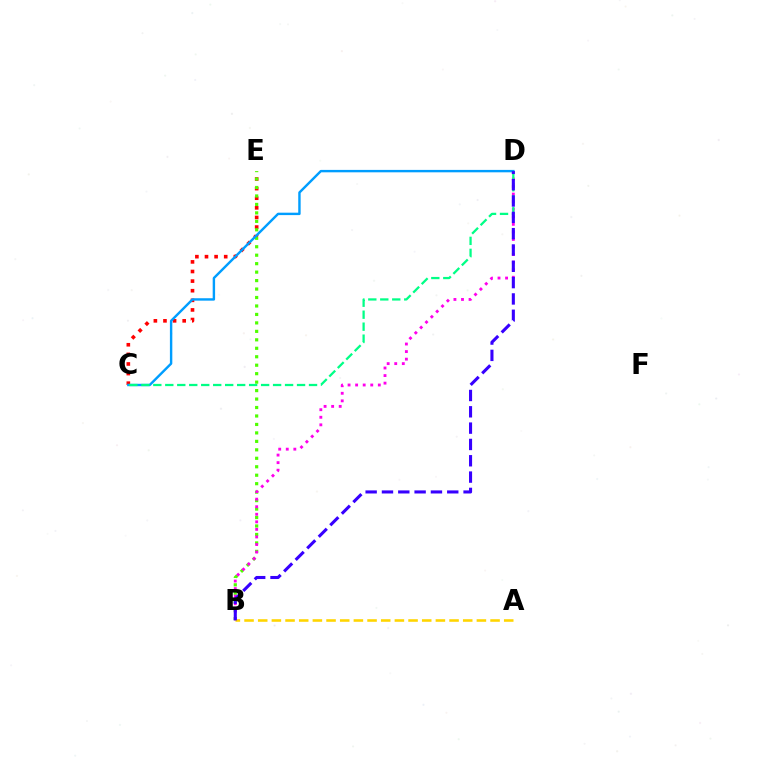{('C', 'E'): [{'color': '#ff0000', 'line_style': 'dotted', 'thickness': 2.61}], ('A', 'B'): [{'color': '#ffd500', 'line_style': 'dashed', 'thickness': 1.86}], ('B', 'E'): [{'color': '#4fff00', 'line_style': 'dotted', 'thickness': 2.3}], ('B', 'D'): [{'color': '#ff00ed', 'line_style': 'dotted', 'thickness': 2.05}, {'color': '#3700ff', 'line_style': 'dashed', 'thickness': 2.22}], ('C', 'D'): [{'color': '#009eff', 'line_style': 'solid', 'thickness': 1.74}, {'color': '#00ff86', 'line_style': 'dashed', 'thickness': 1.63}]}